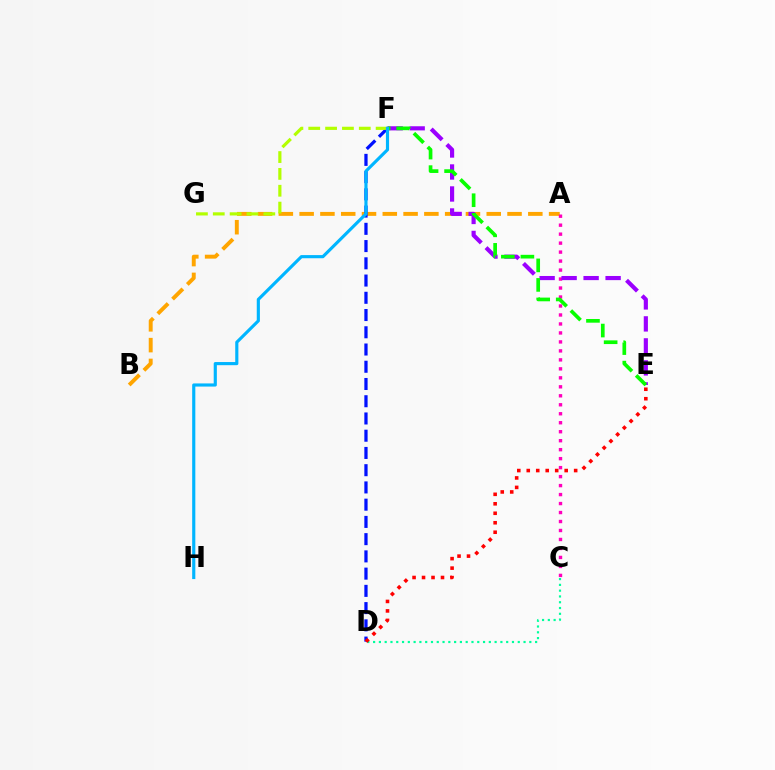{('C', 'D'): [{'color': '#00ff9d', 'line_style': 'dotted', 'thickness': 1.57}], ('A', 'B'): [{'color': '#ffa500', 'line_style': 'dashed', 'thickness': 2.82}], ('A', 'C'): [{'color': '#ff00bd', 'line_style': 'dotted', 'thickness': 2.44}], ('E', 'F'): [{'color': '#9b00ff', 'line_style': 'dashed', 'thickness': 2.99}, {'color': '#08ff00', 'line_style': 'dashed', 'thickness': 2.65}], ('D', 'F'): [{'color': '#0010ff', 'line_style': 'dashed', 'thickness': 2.34}], ('F', 'G'): [{'color': '#b3ff00', 'line_style': 'dashed', 'thickness': 2.29}], ('D', 'E'): [{'color': '#ff0000', 'line_style': 'dotted', 'thickness': 2.58}], ('F', 'H'): [{'color': '#00b5ff', 'line_style': 'solid', 'thickness': 2.26}]}